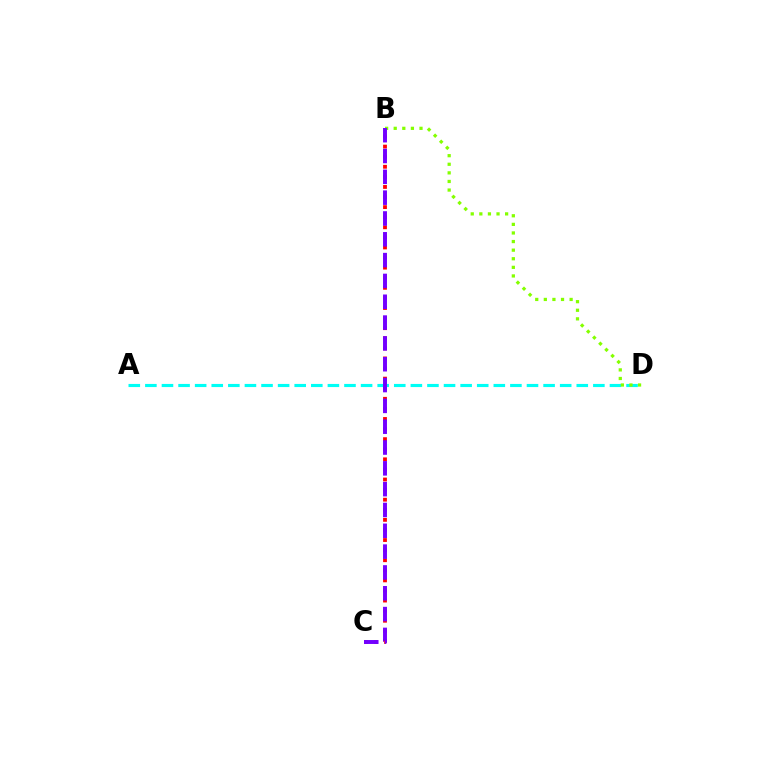{('B', 'C'): [{'color': '#ff0000', 'line_style': 'dotted', 'thickness': 2.74}, {'color': '#7200ff', 'line_style': 'dashed', 'thickness': 2.83}], ('A', 'D'): [{'color': '#00fff6', 'line_style': 'dashed', 'thickness': 2.25}], ('B', 'D'): [{'color': '#84ff00', 'line_style': 'dotted', 'thickness': 2.34}]}